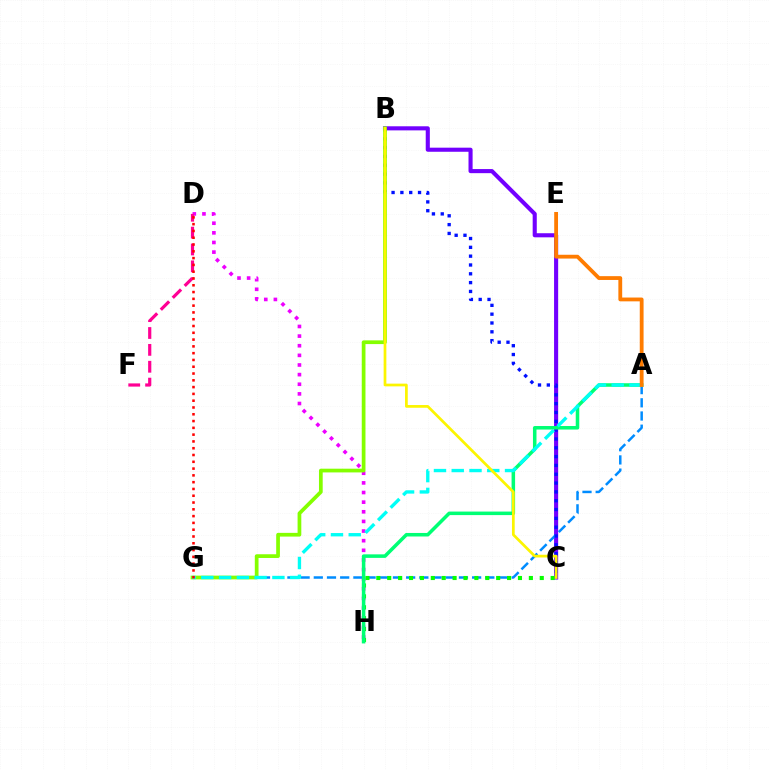{('B', 'C'): [{'color': '#7200ff', 'line_style': 'solid', 'thickness': 2.95}, {'color': '#0010ff', 'line_style': 'dotted', 'thickness': 2.4}, {'color': '#fcf500', 'line_style': 'solid', 'thickness': 1.96}], ('A', 'G'): [{'color': '#008cff', 'line_style': 'dashed', 'thickness': 1.79}, {'color': '#00fff6', 'line_style': 'dashed', 'thickness': 2.41}], ('D', 'H'): [{'color': '#ee00ff', 'line_style': 'dotted', 'thickness': 2.62}], ('D', 'F'): [{'color': '#ff0094', 'line_style': 'dashed', 'thickness': 2.29}], ('C', 'H'): [{'color': '#08ff00', 'line_style': 'dotted', 'thickness': 2.96}], ('B', 'G'): [{'color': '#84ff00', 'line_style': 'solid', 'thickness': 2.68}], ('A', 'H'): [{'color': '#00ff74', 'line_style': 'solid', 'thickness': 2.54}], ('A', 'E'): [{'color': '#ff7c00', 'line_style': 'solid', 'thickness': 2.74}], ('D', 'G'): [{'color': '#ff0000', 'line_style': 'dotted', 'thickness': 1.84}]}